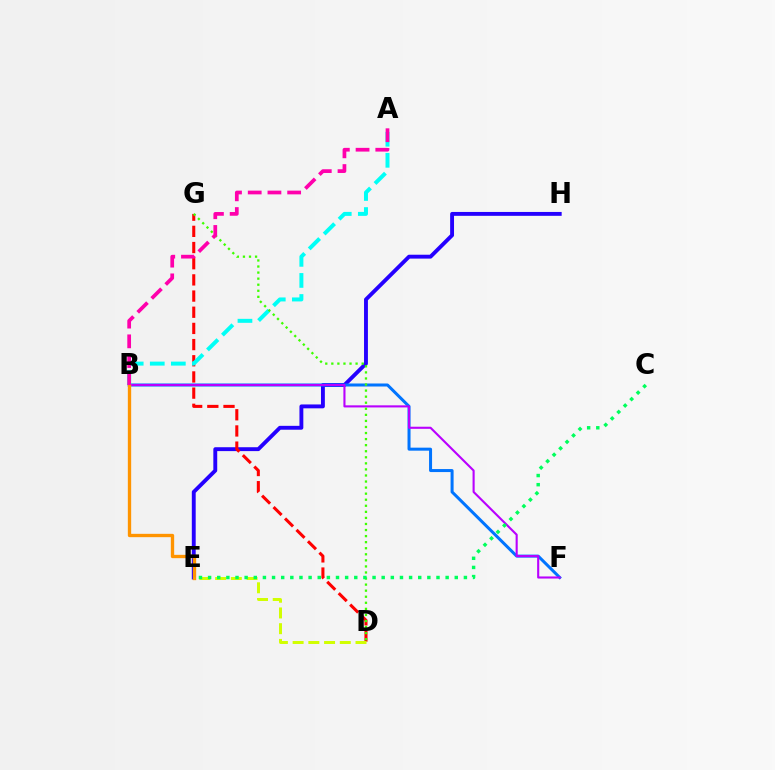{('E', 'H'): [{'color': '#2500ff', 'line_style': 'solid', 'thickness': 2.79}], ('D', 'G'): [{'color': '#ff0000', 'line_style': 'dashed', 'thickness': 2.2}, {'color': '#3dff00', 'line_style': 'dotted', 'thickness': 1.65}], ('B', 'F'): [{'color': '#0074ff', 'line_style': 'solid', 'thickness': 2.17}, {'color': '#b900ff', 'line_style': 'solid', 'thickness': 1.52}], ('B', 'E'): [{'color': '#ff9400', 'line_style': 'solid', 'thickness': 2.4}], ('A', 'B'): [{'color': '#00fff6', 'line_style': 'dashed', 'thickness': 2.86}, {'color': '#ff00ac', 'line_style': 'dashed', 'thickness': 2.68}], ('D', 'E'): [{'color': '#d1ff00', 'line_style': 'dashed', 'thickness': 2.14}], ('C', 'E'): [{'color': '#00ff5c', 'line_style': 'dotted', 'thickness': 2.48}]}